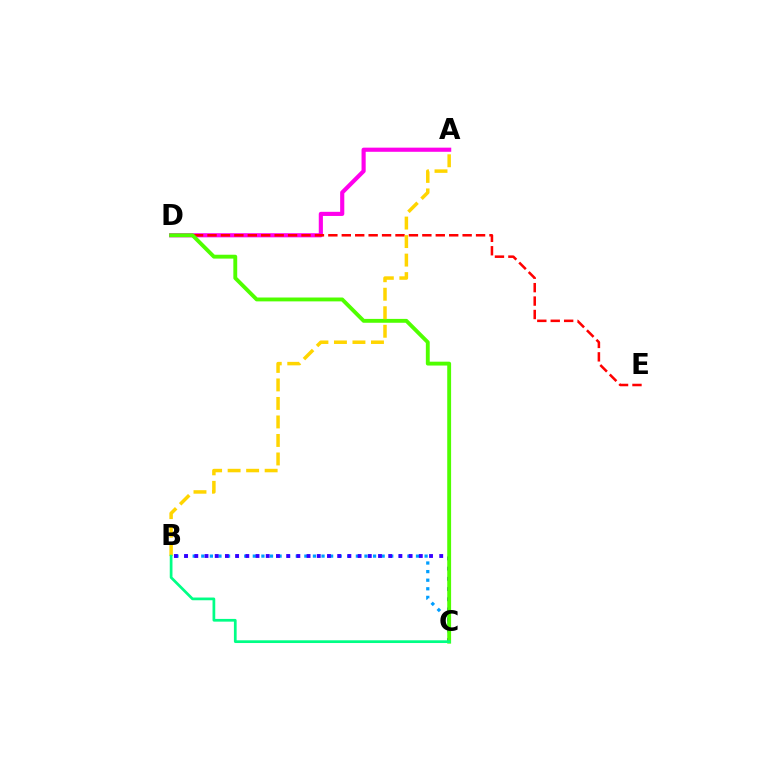{('B', 'C'): [{'color': '#009eff', 'line_style': 'dotted', 'thickness': 2.33}, {'color': '#3700ff', 'line_style': 'dotted', 'thickness': 2.77}, {'color': '#00ff86', 'line_style': 'solid', 'thickness': 1.96}], ('A', 'D'): [{'color': '#ff00ed', 'line_style': 'solid', 'thickness': 2.98}], ('D', 'E'): [{'color': '#ff0000', 'line_style': 'dashed', 'thickness': 1.82}], ('C', 'D'): [{'color': '#4fff00', 'line_style': 'solid', 'thickness': 2.79}], ('A', 'B'): [{'color': '#ffd500', 'line_style': 'dashed', 'thickness': 2.51}]}